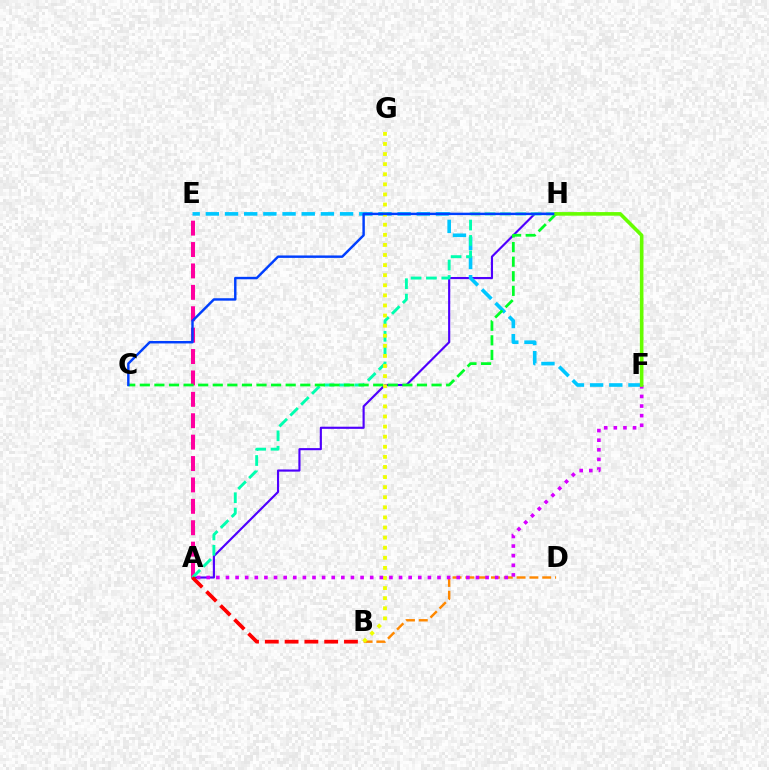{('A', 'H'): [{'color': '#4f00ff', 'line_style': 'solid', 'thickness': 1.55}, {'color': '#00ffaf', 'line_style': 'dashed', 'thickness': 2.09}], ('A', 'E'): [{'color': '#ff00a0', 'line_style': 'dashed', 'thickness': 2.91}], ('B', 'D'): [{'color': '#ff8800', 'line_style': 'dashed', 'thickness': 1.74}], ('E', 'F'): [{'color': '#00c7ff', 'line_style': 'dashed', 'thickness': 2.61}], ('A', 'B'): [{'color': '#ff0000', 'line_style': 'dashed', 'thickness': 2.69}], ('C', 'H'): [{'color': '#00ff27', 'line_style': 'dashed', 'thickness': 1.98}, {'color': '#003fff', 'line_style': 'solid', 'thickness': 1.76}], ('B', 'G'): [{'color': '#eeff00', 'line_style': 'dotted', 'thickness': 2.74}], ('A', 'F'): [{'color': '#d600ff', 'line_style': 'dotted', 'thickness': 2.61}], ('F', 'H'): [{'color': '#66ff00', 'line_style': 'solid', 'thickness': 2.59}]}